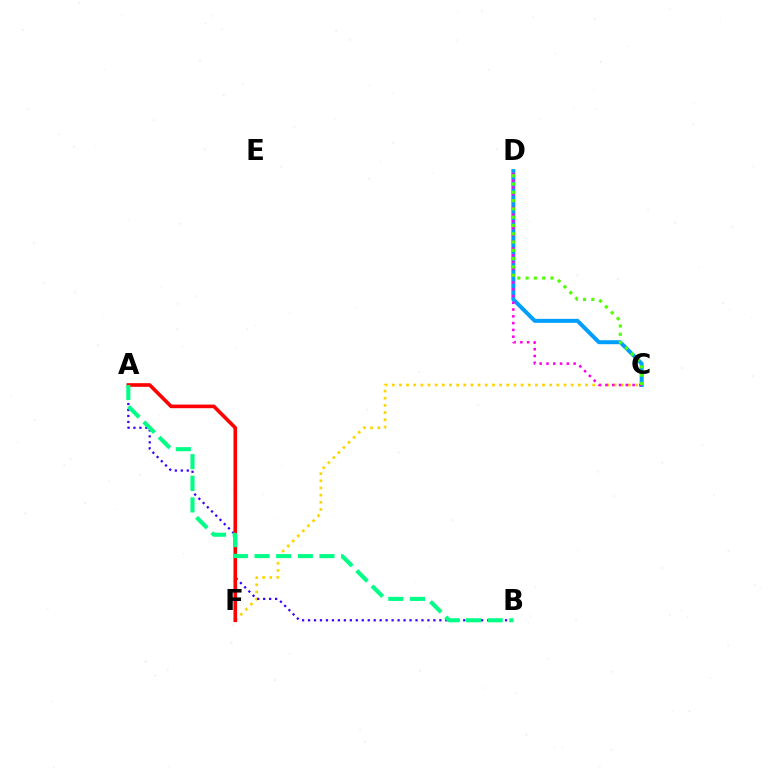{('C', 'D'): [{'color': '#009eff', 'line_style': 'solid', 'thickness': 2.87}, {'color': '#ff00ed', 'line_style': 'dotted', 'thickness': 1.84}, {'color': '#4fff00', 'line_style': 'dotted', 'thickness': 2.25}], ('C', 'F'): [{'color': '#ffd500', 'line_style': 'dotted', 'thickness': 1.94}], ('A', 'B'): [{'color': '#3700ff', 'line_style': 'dotted', 'thickness': 1.62}, {'color': '#00ff86', 'line_style': 'dashed', 'thickness': 2.94}], ('A', 'F'): [{'color': '#ff0000', 'line_style': 'solid', 'thickness': 2.61}]}